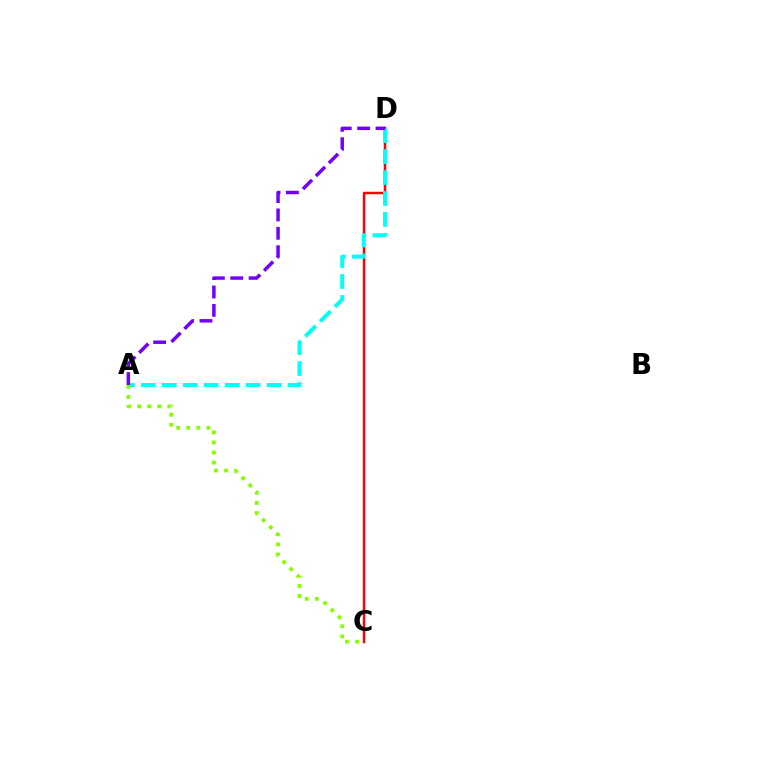{('C', 'D'): [{'color': '#ff0000', 'line_style': 'solid', 'thickness': 1.79}], ('A', 'D'): [{'color': '#00fff6', 'line_style': 'dashed', 'thickness': 2.85}, {'color': '#7200ff', 'line_style': 'dashed', 'thickness': 2.5}], ('A', 'C'): [{'color': '#84ff00', 'line_style': 'dotted', 'thickness': 2.74}]}